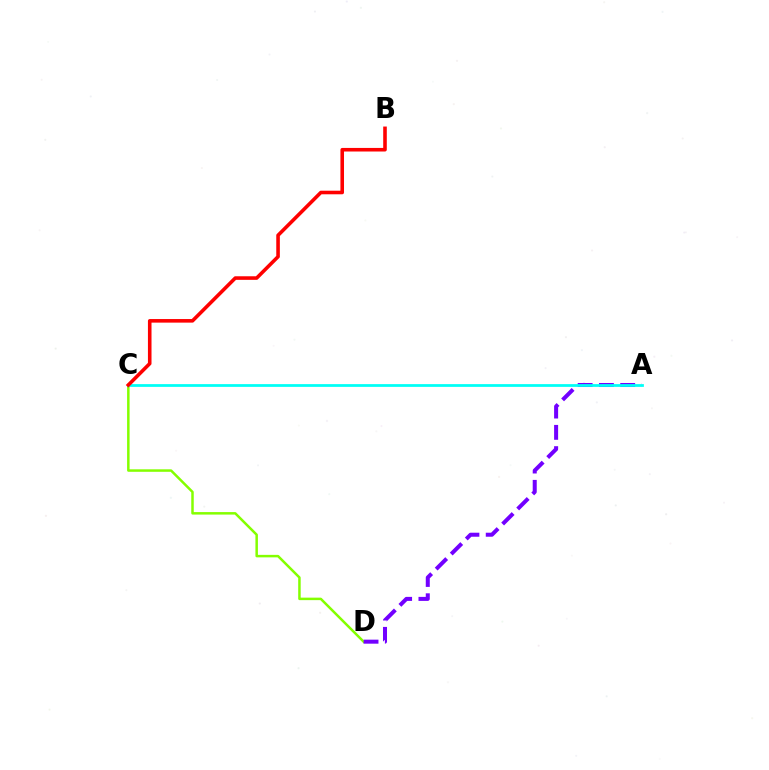{('C', 'D'): [{'color': '#84ff00', 'line_style': 'solid', 'thickness': 1.8}], ('A', 'D'): [{'color': '#7200ff', 'line_style': 'dashed', 'thickness': 2.89}], ('A', 'C'): [{'color': '#00fff6', 'line_style': 'solid', 'thickness': 1.98}], ('B', 'C'): [{'color': '#ff0000', 'line_style': 'solid', 'thickness': 2.58}]}